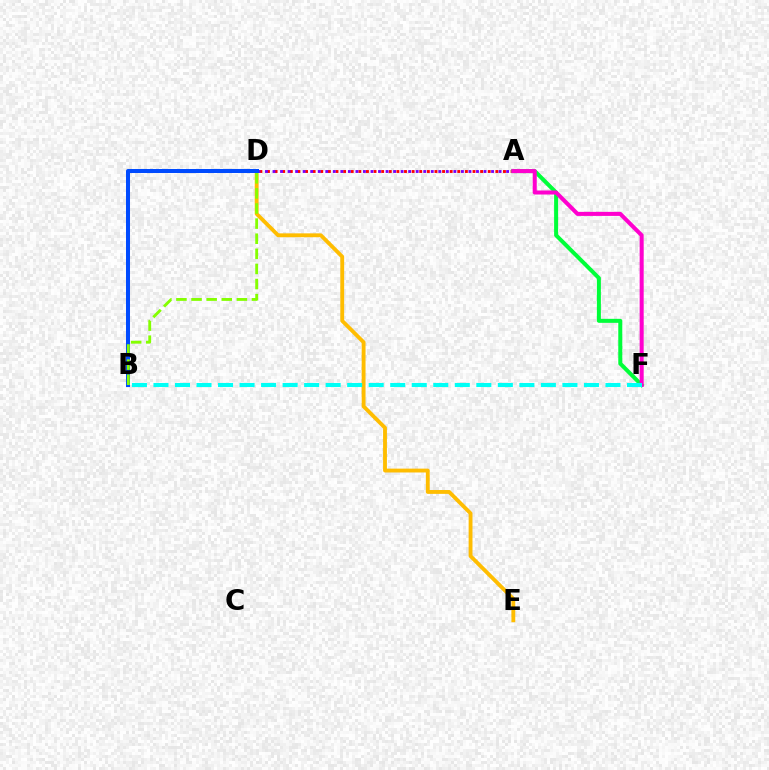{('A', 'D'): [{'color': '#ff0000', 'line_style': 'dotted', 'thickness': 2.07}, {'color': '#7200ff', 'line_style': 'dotted', 'thickness': 2.05}], ('D', 'E'): [{'color': '#ffbd00', 'line_style': 'solid', 'thickness': 2.77}], ('B', 'D'): [{'color': '#004bff', 'line_style': 'solid', 'thickness': 2.89}, {'color': '#84ff00', 'line_style': 'dashed', 'thickness': 2.05}], ('A', 'F'): [{'color': '#00ff39', 'line_style': 'solid', 'thickness': 2.88}, {'color': '#ff00cf', 'line_style': 'solid', 'thickness': 2.91}], ('B', 'F'): [{'color': '#00fff6', 'line_style': 'dashed', 'thickness': 2.92}]}